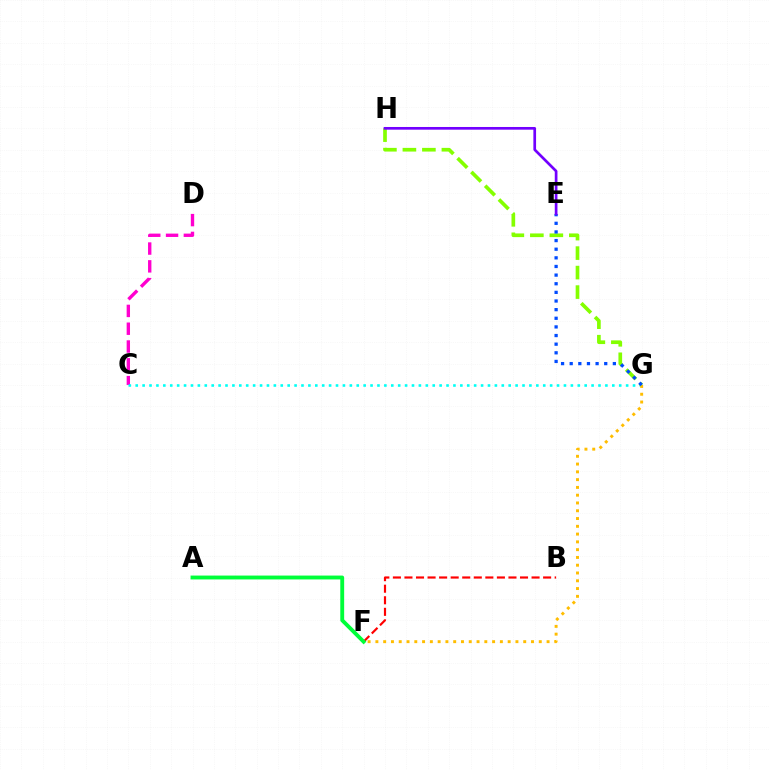{('B', 'F'): [{'color': '#ff0000', 'line_style': 'dashed', 'thickness': 1.57}], ('C', 'D'): [{'color': '#ff00cf', 'line_style': 'dashed', 'thickness': 2.42}], ('C', 'G'): [{'color': '#00fff6', 'line_style': 'dotted', 'thickness': 1.88}], ('F', 'G'): [{'color': '#ffbd00', 'line_style': 'dotted', 'thickness': 2.11}], ('A', 'F'): [{'color': '#00ff39', 'line_style': 'solid', 'thickness': 2.78}], ('G', 'H'): [{'color': '#84ff00', 'line_style': 'dashed', 'thickness': 2.65}], ('E', 'G'): [{'color': '#004bff', 'line_style': 'dotted', 'thickness': 2.35}], ('E', 'H'): [{'color': '#7200ff', 'line_style': 'solid', 'thickness': 1.94}]}